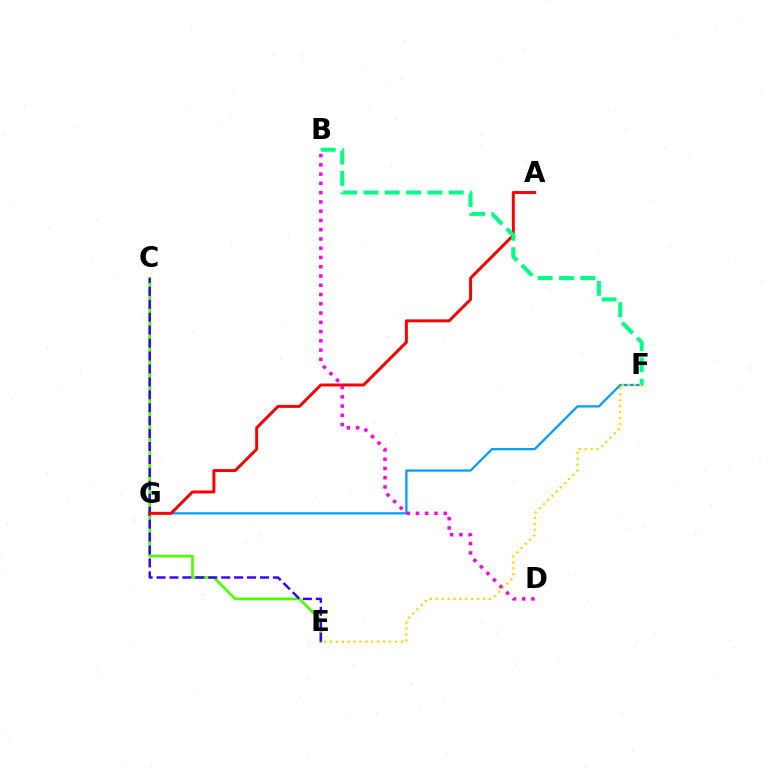{('C', 'E'): [{'color': '#4fff00', 'line_style': 'solid', 'thickness': 1.95}, {'color': '#3700ff', 'line_style': 'dashed', 'thickness': 1.76}], ('F', 'G'): [{'color': '#009eff', 'line_style': 'solid', 'thickness': 1.62}], ('A', 'G'): [{'color': '#ff0000', 'line_style': 'solid', 'thickness': 2.13}], ('B', 'F'): [{'color': '#00ff86', 'line_style': 'dashed', 'thickness': 2.9}], ('B', 'D'): [{'color': '#ff00ed', 'line_style': 'dotted', 'thickness': 2.52}], ('E', 'F'): [{'color': '#ffd500', 'line_style': 'dotted', 'thickness': 1.61}]}